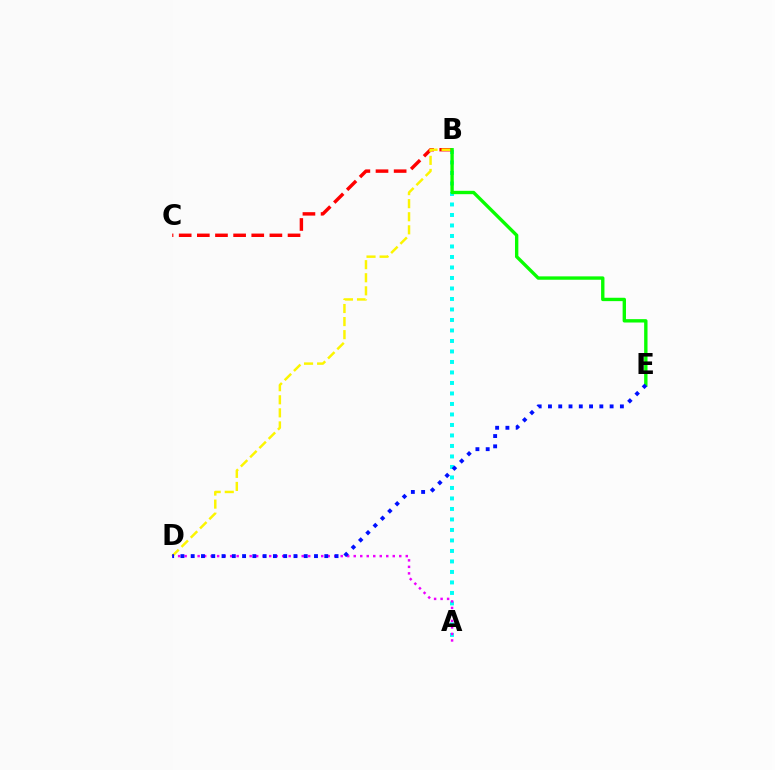{('A', 'B'): [{'color': '#00fff6', 'line_style': 'dotted', 'thickness': 2.85}], ('B', 'C'): [{'color': '#ff0000', 'line_style': 'dashed', 'thickness': 2.46}], ('B', 'D'): [{'color': '#fcf500', 'line_style': 'dashed', 'thickness': 1.78}], ('A', 'D'): [{'color': '#ee00ff', 'line_style': 'dotted', 'thickness': 1.77}], ('B', 'E'): [{'color': '#08ff00', 'line_style': 'solid', 'thickness': 2.42}], ('D', 'E'): [{'color': '#0010ff', 'line_style': 'dotted', 'thickness': 2.79}]}